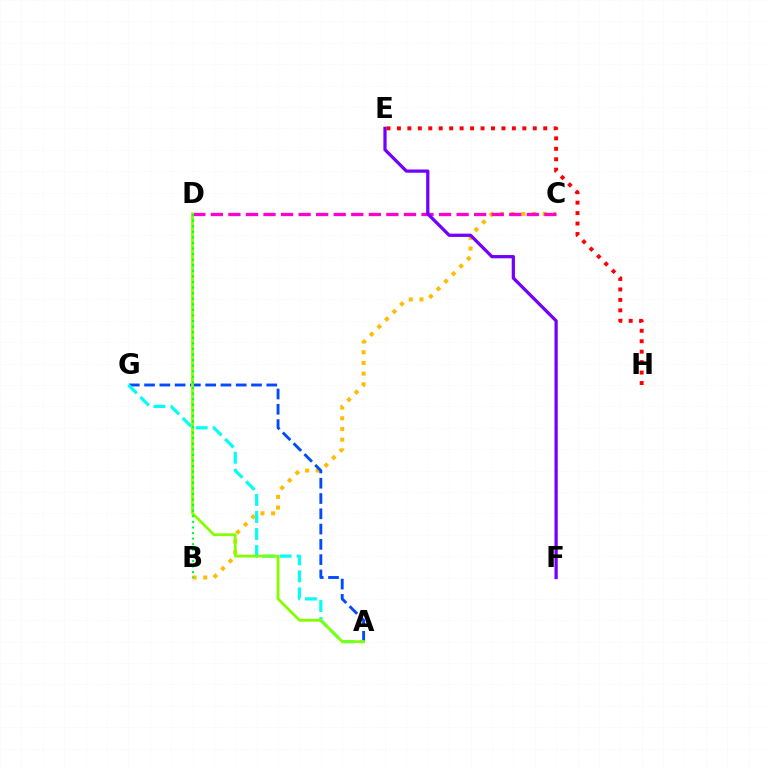{('B', 'C'): [{'color': '#ffbd00', 'line_style': 'dotted', 'thickness': 2.91}], ('E', 'H'): [{'color': '#ff0000', 'line_style': 'dotted', 'thickness': 2.84}], ('A', 'G'): [{'color': '#004bff', 'line_style': 'dashed', 'thickness': 2.08}, {'color': '#00fff6', 'line_style': 'dashed', 'thickness': 2.31}], ('C', 'D'): [{'color': '#ff00cf', 'line_style': 'dashed', 'thickness': 2.38}], ('E', 'F'): [{'color': '#7200ff', 'line_style': 'solid', 'thickness': 2.34}], ('A', 'D'): [{'color': '#84ff00', 'line_style': 'solid', 'thickness': 2.03}], ('B', 'D'): [{'color': '#00ff39', 'line_style': 'dotted', 'thickness': 1.52}]}